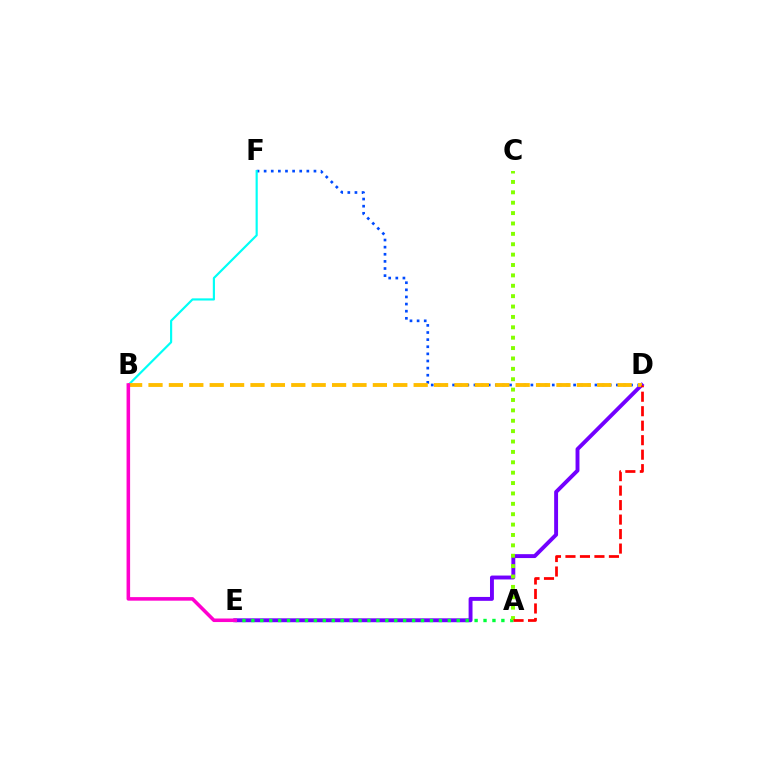{('D', 'E'): [{'color': '#7200ff', 'line_style': 'solid', 'thickness': 2.81}], ('A', 'E'): [{'color': '#00ff39', 'line_style': 'dotted', 'thickness': 2.43}], ('A', 'C'): [{'color': '#84ff00', 'line_style': 'dotted', 'thickness': 2.82}], ('D', 'F'): [{'color': '#004bff', 'line_style': 'dotted', 'thickness': 1.93}], ('B', 'F'): [{'color': '#00fff6', 'line_style': 'solid', 'thickness': 1.56}], ('B', 'D'): [{'color': '#ffbd00', 'line_style': 'dashed', 'thickness': 2.77}], ('B', 'E'): [{'color': '#ff00cf', 'line_style': 'solid', 'thickness': 2.56}], ('A', 'D'): [{'color': '#ff0000', 'line_style': 'dashed', 'thickness': 1.97}]}